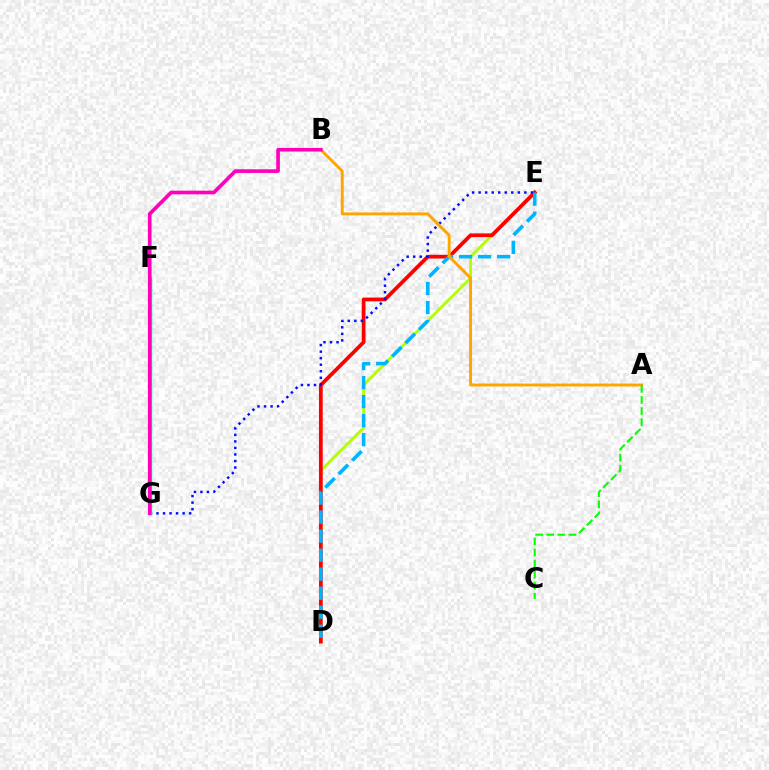{('D', 'E'): [{'color': '#b3ff00', 'line_style': 'solid', 'thickness': 2.07}, {'color': '#ff0000', 'line_style': 'solid', 'thickness': 2.7}, {'color': '#00b5ff', 'line_style': 'dashed', 'thickness': 2.58}], ('F', 'G'): [{'color': '#9b00ff', 'line_style': 'dotted', 'thickness': 2.58}, {'color': '#00ff9d', 'line_style': 'solid', 'thickness': 2.48}], ('E', 'G'): [{'color': '#0010ff', 'line_style': 'dotted', 'thickness': 1.77}], ('A', 'B'): [{'color': '#ffa500', 'line_style': 'solid', 'thickness': 2.1}], ('B', 'G'): [{'color': '#ff00bd', 'line_style': 'solid', 'thickness': 2.64}], ('A', 'C'): [{'color': '#08ff00', 'line_style': 'dashed', 'thickness': 1.51}]}